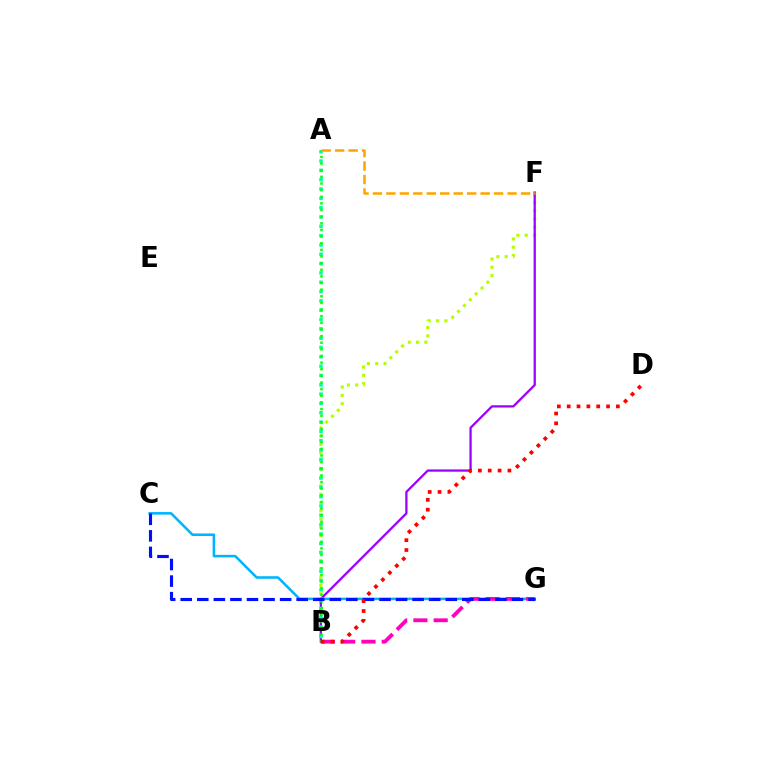{('B', 'F'): [{'color': '#b3ff00', 'line_style': 'dotted', 'thickness': 2.25}, {'color': '#9b00ff', 'line_style': 'solid', 'thickness': 1.63}], ('A', 'B'): [{'color': '#00ff9d', 'line_style': 'dotted', 'thickness': 2.53}, {'color': '#08ff00', 'line_style': 'dotted', 'thickness': 1.8}], ('C', 'G'): [{'color': '#00b5ff', 'line_style': 'solid', 'thickness': 1.85}, {'color': '#0010ff', 'line_style': 'dashed', 'thickness': 2.25}], ('B', 'G'): [{'color': '#ff00bd', 'line_style': 'dashed', 'thickness': 2.75}], ('A', 'F'): [{'color': '#ffa500', 'line_style': 'dashed', 'thickness': 1.83}], ('B', 'D'): [{'color': '#ff0000', 'line_style': 'dotted', 'thickness': 2.67}]}